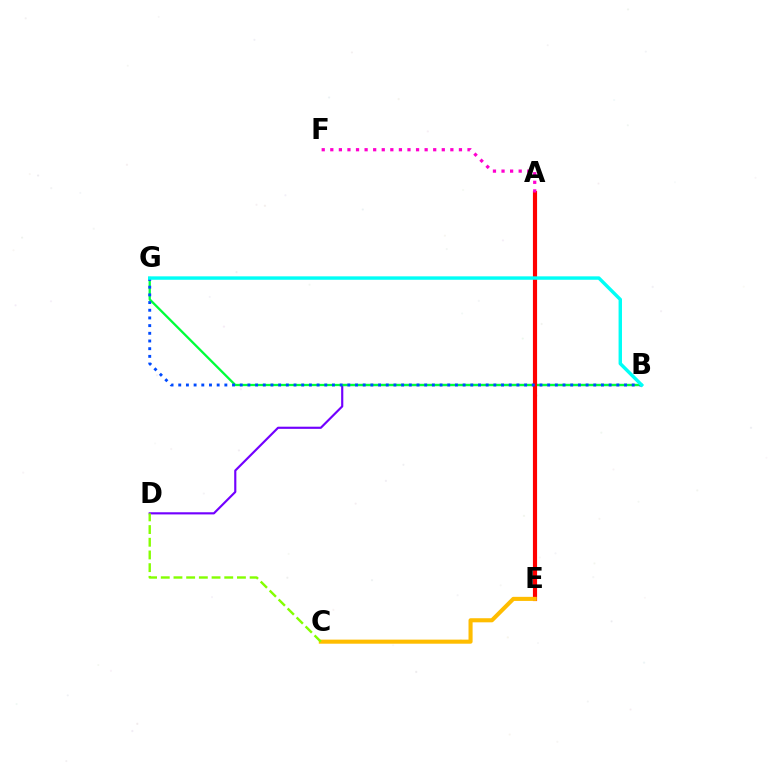{('B', 'D'): [{'color': '#7200ff', 'line_style': 'solid', 'thickness': 1.55}], ('B', 'G'): [{'color': '#00ff39', 'line_style': 'solid', 'thickness': 1.65}, {'color': '#004bff', 'line_style': 'dotted', 'thickness': 2.09}, {'color': '#00fff6', 'line_style': 'solid', 'thickness': 2.46}], ('A', 'E'): [{'color': '#ff0000', 'line_style': 'solid', 'thickness': 2.99}], ('C', 'E'): [{'color': '#ffbd00', 'line_style': 'solid', 'thickness': 2.94}], ('A', 'F'): [{'color': '#ff00cf', 'line_style': 'dotted', 'thickness': 2.33}], ('C', 'D'): [{'color': '#84ff00', 'line_style': 'dashed', 'thickness': 1.72}]}